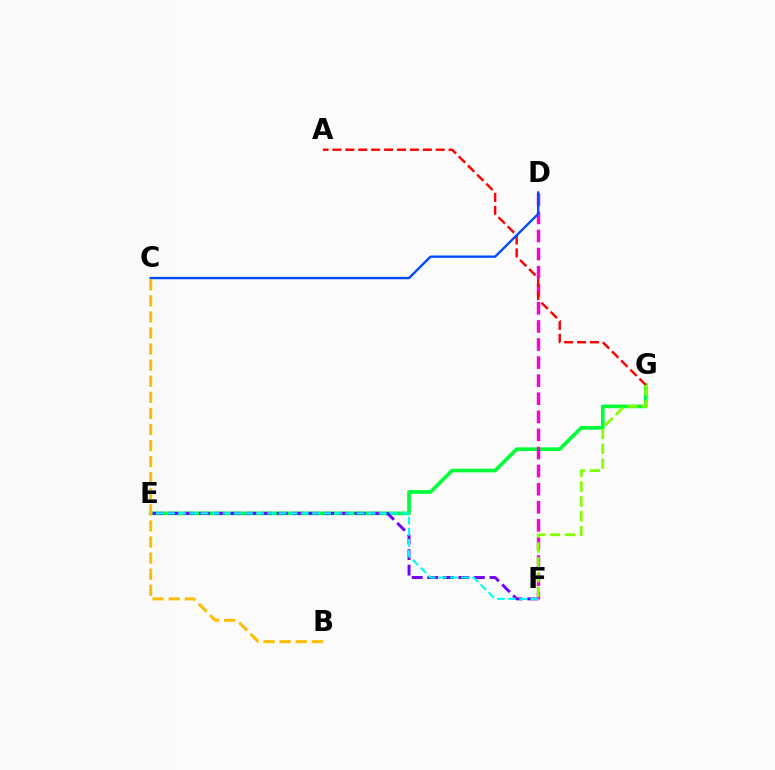{('E', 'G'): [{'color': '#00ff39', 'line_style': 'solid', 'thickness': 2.64}], ('E', 'F'): [{'color': '#7200ff', 'line_style': 'dashed', 'thickness': 2.11}, {'color': '#00fff6', 'line_style': 'dashed', 'thickness': 1.51}], ('D', 'F'): [{'color': '#ff00cf', 'line_style': 'dashed', 'thickness': 2.46}], ('A', 'G'): [{'color': '#ff0000', 'line_style': 'dashed', 'thickness': 1.75}], ('F', 'G'): [{'color': '#84ff00', 'line_style': 'dashed', 'thickness': 2.02}], ('C', 'D'): [{'color': '#004bff', 'line_style': 'solid', 'thickness': 1.7}], ('B', 'C'): [{'color': '#ffbd00', 'line_style': 'dashed', 'thickness': 2.18}]}